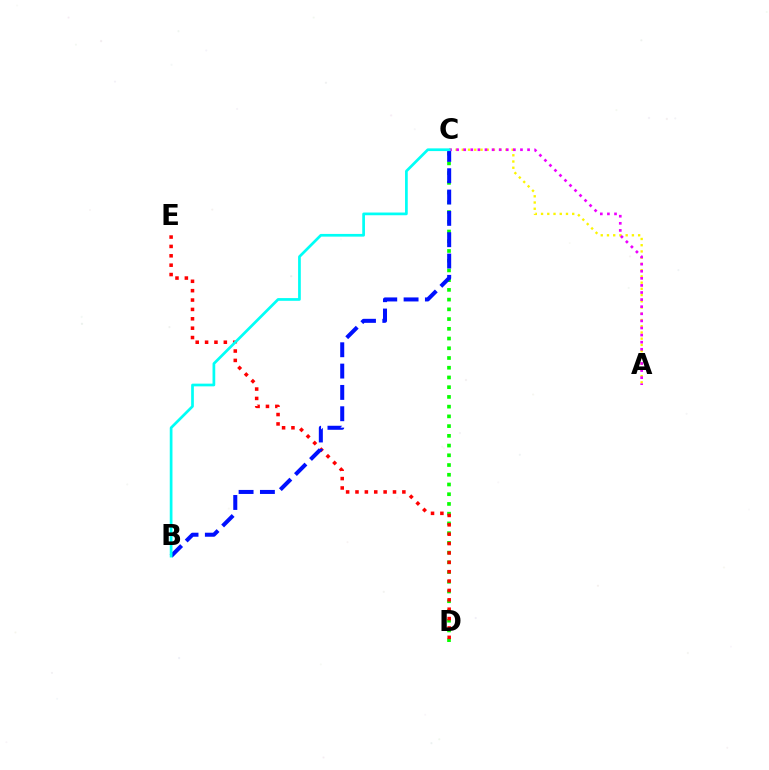{('C', 'D'): [{'color': '#08ff00', 'line_style': 'dotted', 'thickness': 2.64}], ('D', 'E'): [{'color': '#ff0000', 'line_style': 'dotted', 'thickness': 2.55}], ('A', 'C'): [{'color': '#fcf500', 'line_style': 'dotted', 'thickness': 1.69}, {'color': '#ee00ff', 'line_style': 'dotted', 'thickness': 1.93}], ('B', 'C'): [{'color': '#0010ff', 'line_style': 'dashed', 'thickness': 2.9}, {'color': '#00fff6', 'line_style': 'solid', 'thickness': 1.95}]}